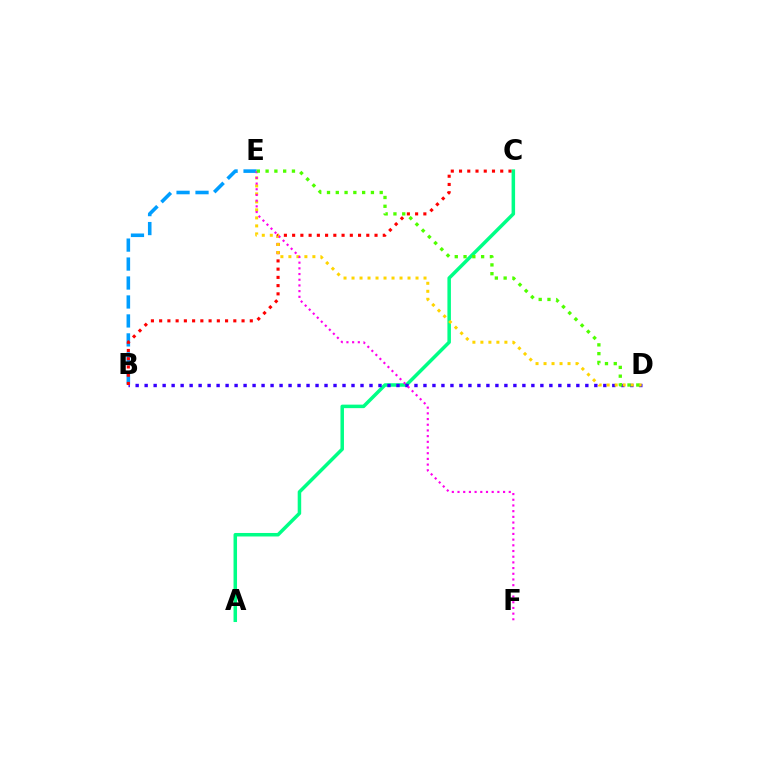{('A', 'C'): [{'color': '#00ff86', 'line_style': 'solid', 'thickness': 2.52}], ('B', 'D'): [{'color': '#3700ff', 'line_style': 'dotted', 'thickness': 2.44}], ('B', 'E'): [{'color': '#009eff', 'line_style': 'dashed', 'thickness': 2.58}], ('B', 'C'): [{'color': '#ff0000', 'line_style': 'dotted', 'thickness': 2.24}], ('D', 'E'): [{'color': '#ffd500', 'line_style': 'dotted', 'thickness': 2.17}, {'color': '#4fff00', 'line_style': 'dotted', 'thickness': 2.39}], ('E', 'F'): [{'color': '#ff00ed', 'line_style': 'dotted', 'thickness': 1.55}]}